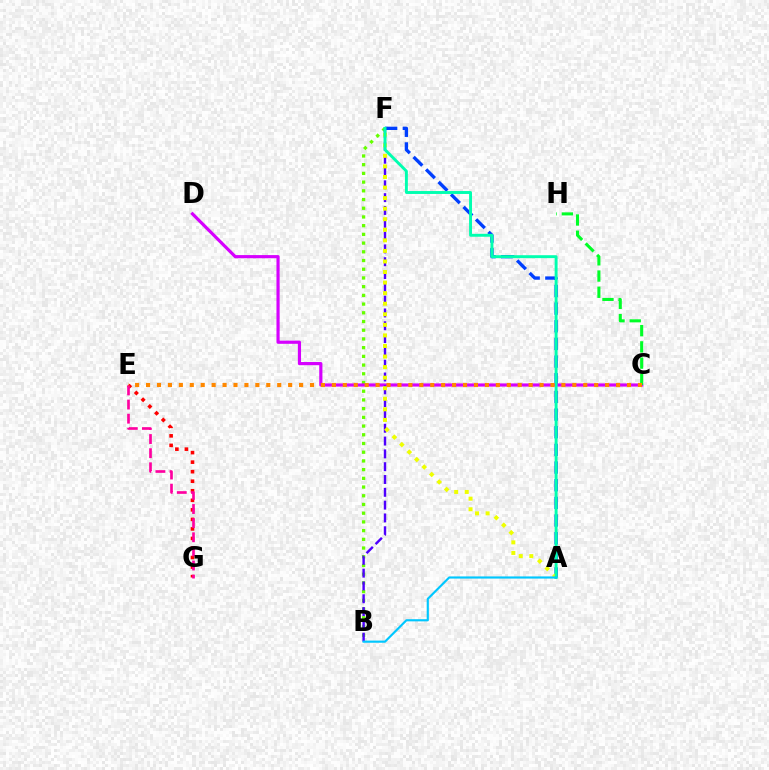{('B', 'F'): [{'color': '#66ff00', 'line_style': 'dotted', 'thickness': 2.37}, {'color': '#4f00ff', 'line_style': 'dashed', 'thickness': 1.74}], ('A', 'F'): [{'color': '#003fff', 'line_style': 'dashed', 'thickness': 2.4}, {'color': '#eeff00', 'line_style': 'dotted', 'thickness': 2.87}, {'color': '#00ffaf', 'line_style': 'solid', 'thickness': 2.1}], ('C', 'D'): [{'color': '#d600ff', 'line_style': 'solid', 'thickness': 2.28}], ('E', 'G'): [{'color': '#ff0000', 'line_style': 'dotted', 'thickness': 2.59}, {'color': '#ff00a0', 'line_style': 'dashed', 'thickness': 1.92}], ('A', 'B'): [{'color': '#00c7ff', 'line_style': 'solid', 'thickness': 1.55}], ('C', 'H'): [{'color': '#00ff27', 'line_style': 'dashed', 'thickness': 2.2}], ('C', 'E'): [{'color': '#ff8800', 'line_style': 'dotted', 'thickness': 2.97}]}